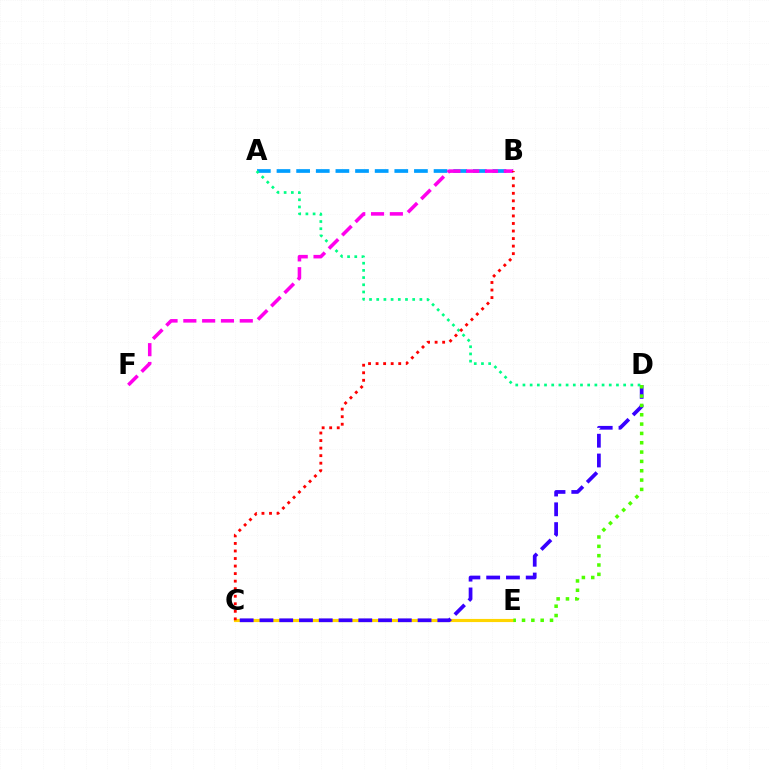{('C', 'E'): [{'color': '#ffd500', 'line_style': 'solid', 'thickness': 2.26}], ('A', 'B'): [{'color': '#009eff', 'line_style': 'dashed', 'thickness': 2.67}], ('C', 'D'): [{'color': '#3700ff', 'line_style': 'dashed', 'thickness': 2.69}], ('A', 'D'): [{'color': '#00ff86', 'line_style': 'dotted', 'thickness': 1.95}], ('B', 'F'): [{'color': '#ff00ed', 'line_style': 'dashed', 'thickness': 2.56}], ('D', 'E'): [{'color': '#4fff00', 'line_style': 'dotted', 'thickness': 2.54}], ('B', 'C'): [{'color': '#ff0000', 'line_style': 'dotted', 'thickness': 2.05}]}